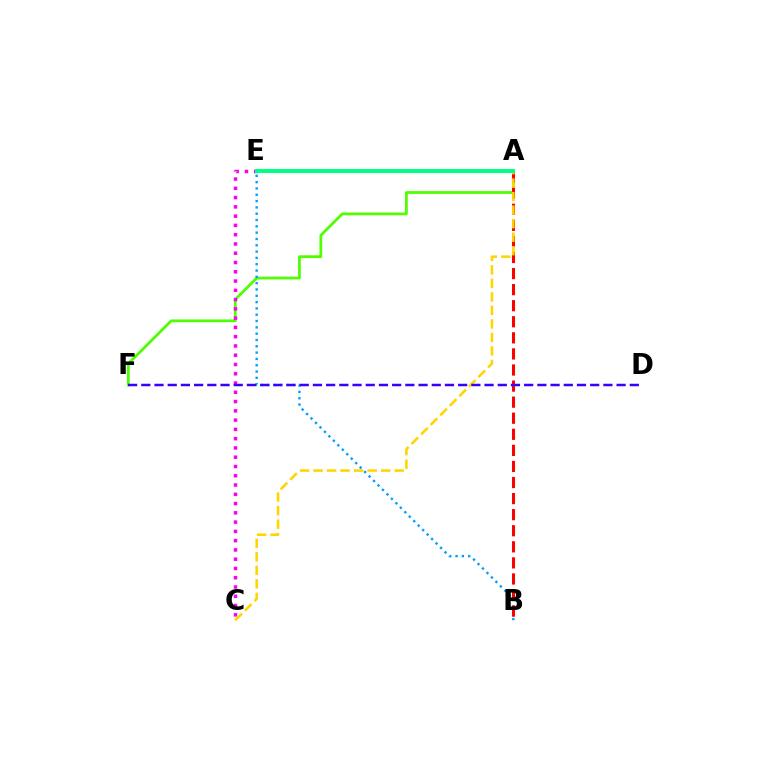{('A', 'F'): [{'color': '#4fff00', 'line_style': 'solid', 'thickness': 1.99}], ('C', 'E'): [{'color': '#ff00ed', 'line_style': 'dotted', 'thickness': 2.52}], ('B', 'E'): [{'color': '#009eff', 'line_style': 'dotted', 'thickness': 1.72}], ('A', 'B'): [{'color': '#ff0000', 'line_style': 'dashed', 'thickness': 2.18}], ('A', 'C'): [{'color': '#ffd500', 'line_style': 'dashed', 'thickness': 1.84}], ('D', 'F'): [{'color': '#3700ff', 'line_style': 'dashed', 'thickness': 1.79}], ('A', 'E'): [{'color': '#00ff86', 'line_style': 'solid', 'thickness': 2.87}]}